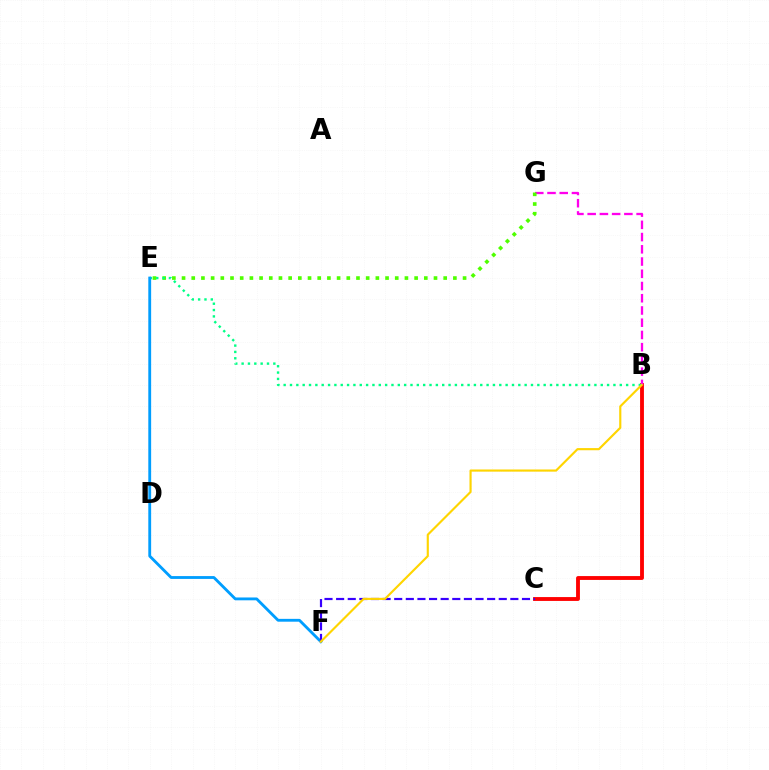{('B', 'C'): [{'color': '#ff0000', 'line_style': 'solid', 'thickness': 2.78}], ('B', 'G'): [{'color': '#ff00ed', 'line_style': 'dashed', 'thickness': 1.66}], ('E', 'G'): [{'color': '#4fff00', 'line_style': 'dotted', 'thickness': 2.63}], ('B', 'E'): [{'color': '#00ff86', 'line_style': 'dotted', 'thickness': 1.72}], ('E', 'F'): [{'color': '#009eff', 'line_style': 'solid', 'thickness': 2.04}], ('C', 'F'): [{'color': '#3700ff', 'line_style': 'dashed', 'thickness': 1.58}], ('B', 'F'): [{'color': '#ffd500', 'line_style': 'solid', 'thickness': 1.55}]}